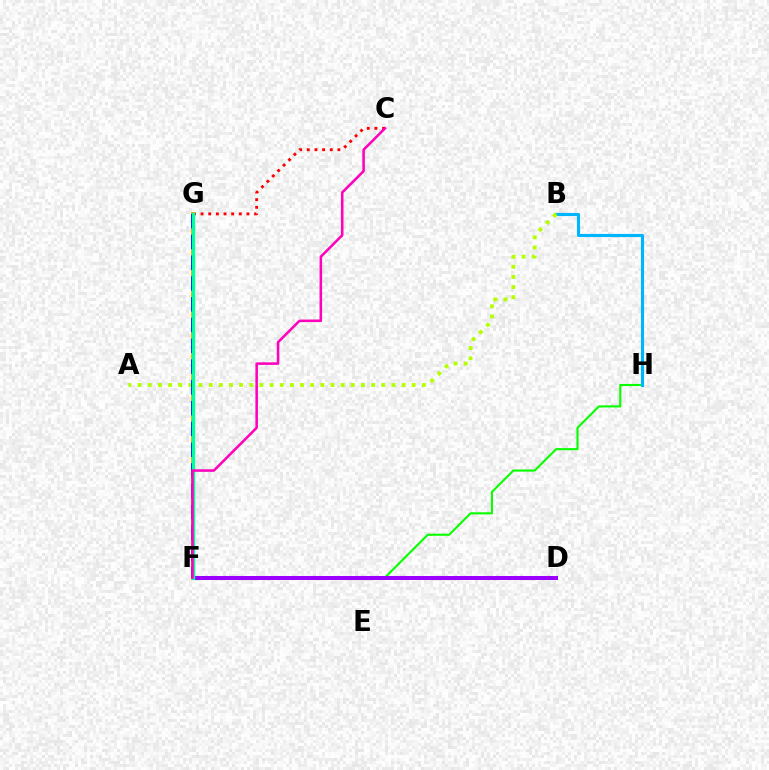{('F', 'H'): [{'color': '#08ff00', 'line_style': 'solid', 'thickness': 1.52}], ('D', 'F'): [{'color': '#9b00ff', 'line_style': 'solid', 'thickness': 2.89}], ('B', 'H'): [{'color': '#00b5ff', 'line_style': 'solid', 'thickness': 2.25}], ('C', 'G'): [{'color': '#ff0000', 'line_style': 'dotted', 'thickness': 2.08}], ('F', 'G'): [{'color': '#ffa500', 'line_style': 'solid', 'thickness': 2.86}, {'color': '#0010ff', 'line_style': 'dashed', 'thickness': 2.82}, {'color': '#00ff9d', 'line_style': 'solid', 'thickness': 2.42}], ('A', 'B'): [{'color': '#b3ff00', 'line_style': 'dotted', 'thickness': 2.76}], ('C', 'F'): [{'color': '#ff00bd', 'line_style': 'solid', 'thickness': 1.83}]}